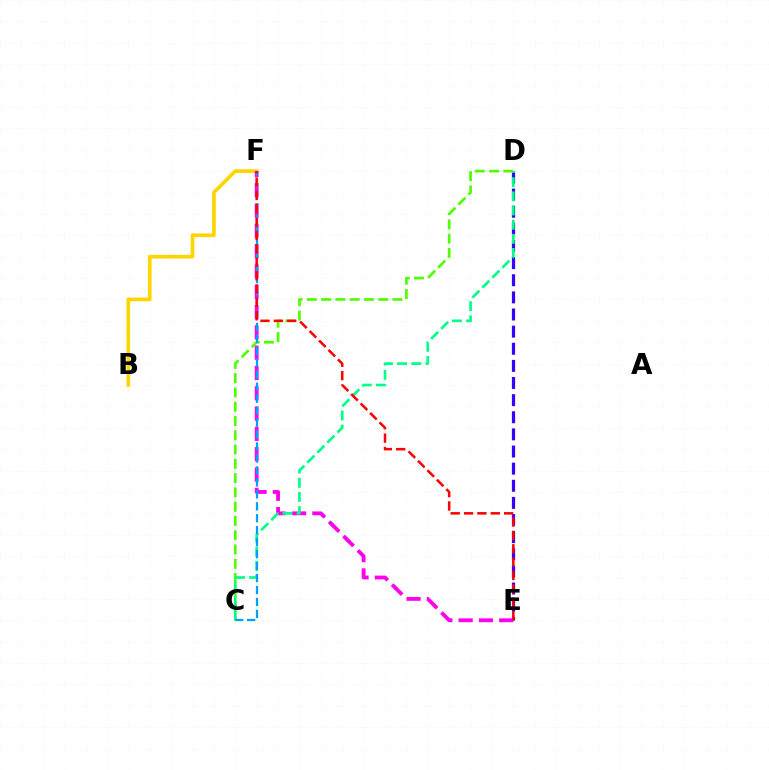{('B', 'F'): [{'color': '#ffd500', 'line_style': 'solid', 'thickness': 2.66}], ('C', 'D'): [{'color': '#4fff00', 'line_style': 'dashed', 'thickness': 1.94}, {'color': '#00ff86', 'line_style': 'dashed', 'thickness': 1.93}], ('D', 'E'): [{'color': '#3700ff', 'line_style': 'dashed', 'thickness': 2.33}], ('E', 'F'): [{'color': '#ff00ed', 'line_style': 'dashed', 'thickness': 2.76}, {'color': '#ff0000', 'line_style': 'dashed', 'thickness': 1.82}], ('C', 'F'): [{'color': '#009eff', 'line_style': 'dashed', 'thickness': 1.62}]}